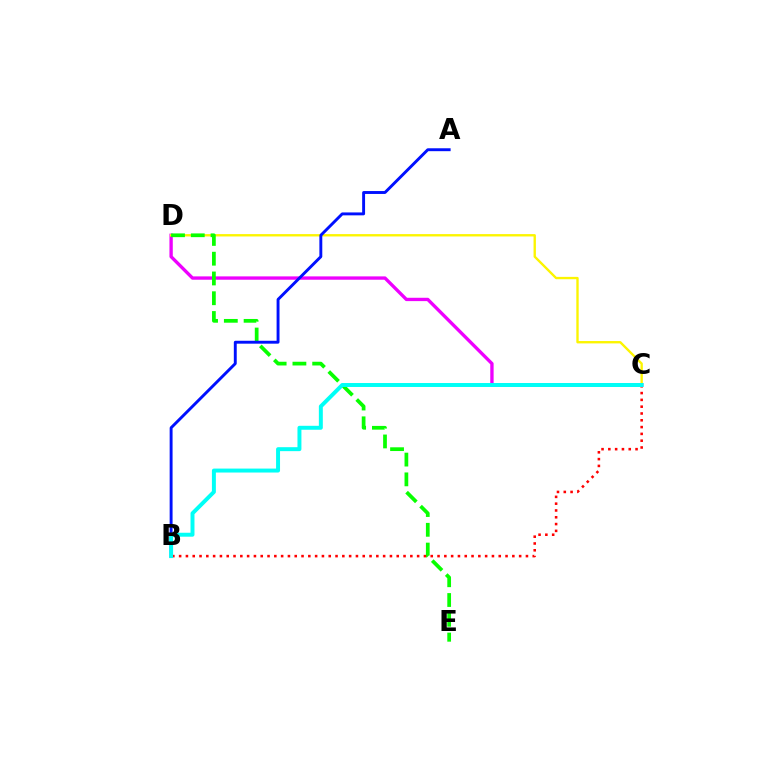{('C', 'D'): [{'color': '#ee00ff', 'line_style': 'solid', 'thickness': 2.4}, {'color': '#fcf500', 'line_style': 'solid', 'thickness': 1.7}], ('D', 'E'): [{'color': '#08ff00', 'line_style': 'dashed', 'thickness': 2.69}], ('B', 'C'): [{'color': '#ff0000', 'line_style': 'dotted', 'thickness': 1.85}, {'color': '#00fff6', 'line_style': 'solid', 'thickness': 2.85}], ('A', 'B'): [{'color': '#0010ff', 'line_style': 'solid', 'thickness': 2.09}]}